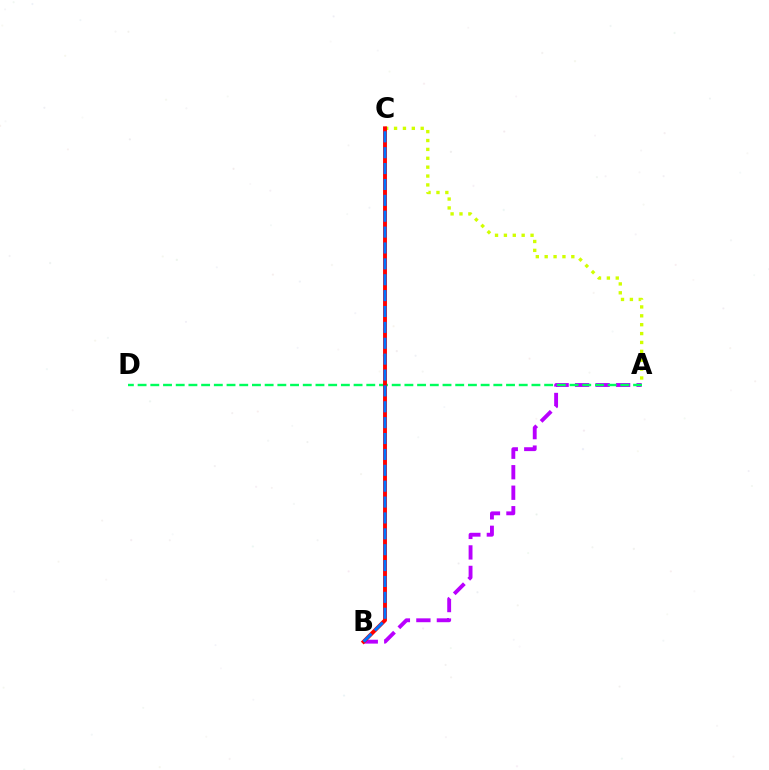{('A', 'B'): [{'color': '#b900ff', 'line_style': 'dashed', 'thickness': 2.78}], ('A', 'C'): [{'color': '#d1ff00', 'line_style': 'dotted', 'thickness': 2.41}], ('A', 'D'): [{'color': '#00ff5c', 'line_style': 'dashed', 'thickness': 1.73}], ('B', 'C'): [{'color': '#ff0000', 'line_style': 'solid', 'thickness': 2.81}, {'color': '#0074ff', 'line_style': 'dashed', 'thickness': 2.16}]}